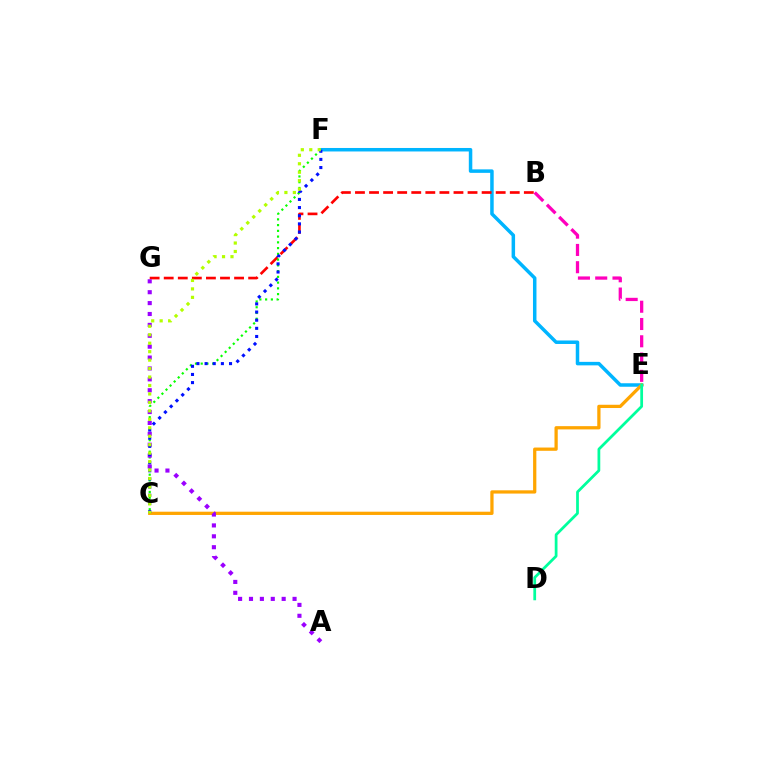{('E', 'F'): [{'color': '#00b5ff', 'line_style': 'solid', 'thickness': 2.52}], ('C', 'E'): [{'color': '#ffa500', 'line_style': 'solid', 'thickness': 2.34}], ('D', 'E'): [{'color': '#00ff9d', 'line_style': 'solid', 'thickness': 1.98}], ('B', 'G'): [{'color': '#ff0000', 'line_style': 'dashed', 'thickness': 1.91}], ('B', 'E'): [{'color': '#ff00bd', 'line_style': 'dashed', 'thickness': 2.35}], ('C', 'F'): [{'color': '#08ff00', 'line_style': 'dotted', 'thickness': 1.56}, {'color': '#0010ff', 'line_style': 'dotted', 'thickness': 2.21}, {'color': '#b3ff00', 'line_style': 'dotted', 'thickness': 2.3}], ('A', 'G'): [{'color': '#9b00ff', 'line_style': 'dotted', 'thickness': 2.96}]}